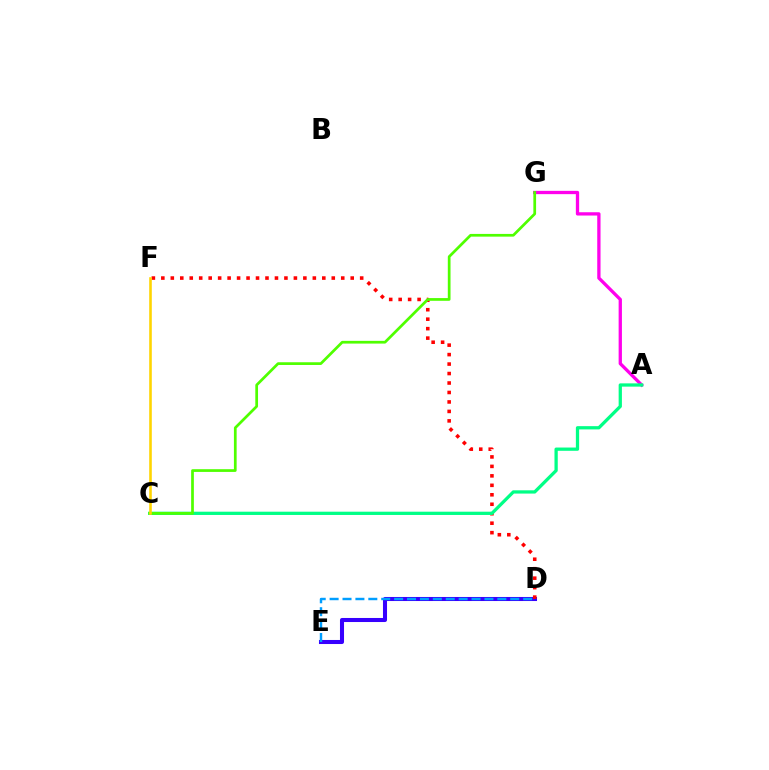{('D', 'E'): [{'color': '#3700ff', 'line_style': 'solid', 'thickness': 2.92}, {'color': '#009eff', 'line_style': 'dashed', 'thickness': 1.75}], ('A', 'G'): [{'color': '#ff00ed', 'line_style': 'solid', 'thickness': 2.37}], ('D', 'F'): [{'color': '#ff0000', 'line_style': 'dotted', 'thickness': 2.57}], ('A', 'C'): [{'color': '#00ff86', 'line_style': 'solid', 'thickness': 2.35}], ('C', 'G'): [{'color': '#4fff00', 'line_style': 'solid', 'thickness': 1.96}], ('C', 'F'): [{'color': '#ffd500', 'line_style': 'solid', 'thickness': 1.87}]}